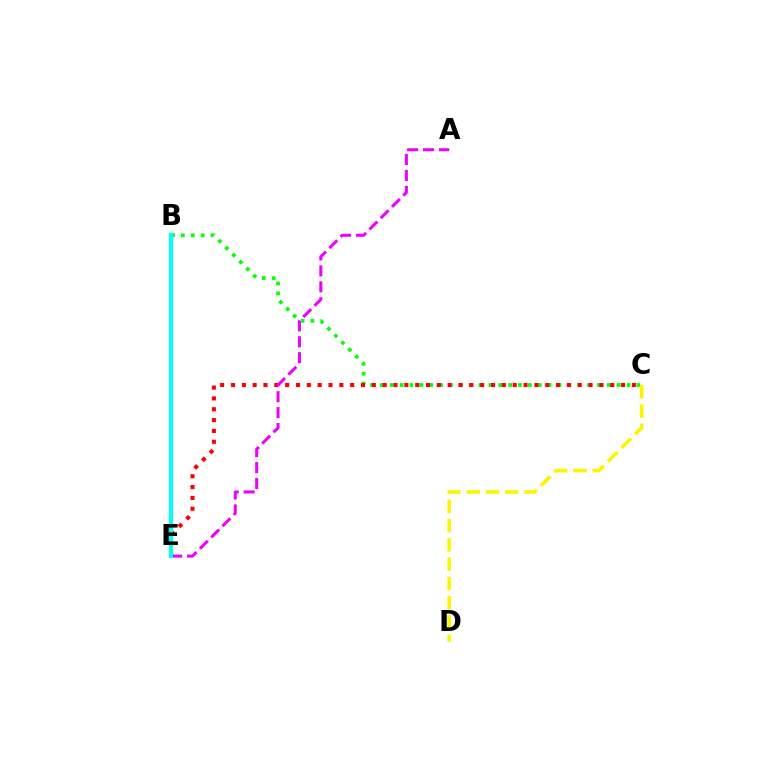{('B', 'C'): [{'color': '#08ff00', 'line_style': 'dotted', 'thickness': 2.68}], ('C', 'D'): [{'color': '#fcf500', 'line_style': 'dashed', 'thickness': 2.62}], ('C', 'E'): [{'color': '#ff0000', 'line_style': 'dotted', 'thickness': 2.94}], ('B', 'E'): [{'color': '#0010ff', 'line_style': 'dashed', 'thickness': 1.74}, {'color': '#00fff6', 'line_style': 'solid', 'thickness': 2.99}], ('A', 'E'): [{'color': '#ee00ff', 'line_style': 'dashed', 'thickness': 2.17}]}